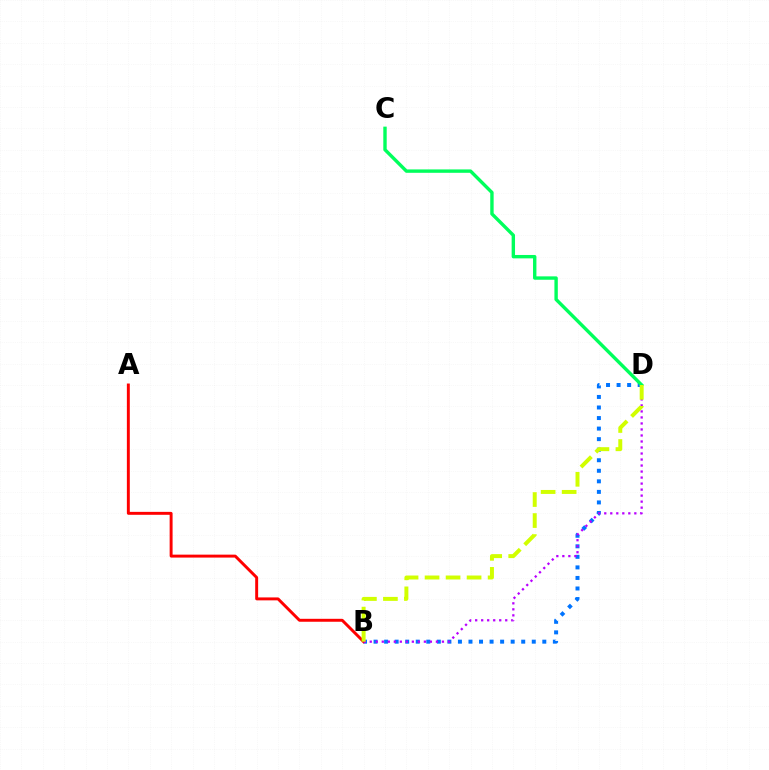{('B', 'D'): [{'color': '#0074ff', 'line_style': 'dotted', 'thickness': 2.87}, {'color': '#b900ff', 'line_style': 'dotted', 'thickness': 1.63}, {'color': '#d1ff00', 'line_style': 'dashed', 'thickness': 2.85}], ('A', 'B'): [{'color': '#ff0000', 'line_style': 'solid', 'thickness': 2.12}], ('C', 'D'): [{'color': '#00ff5c', 'line_style': 'solid', 'thickness': 2.44}]}